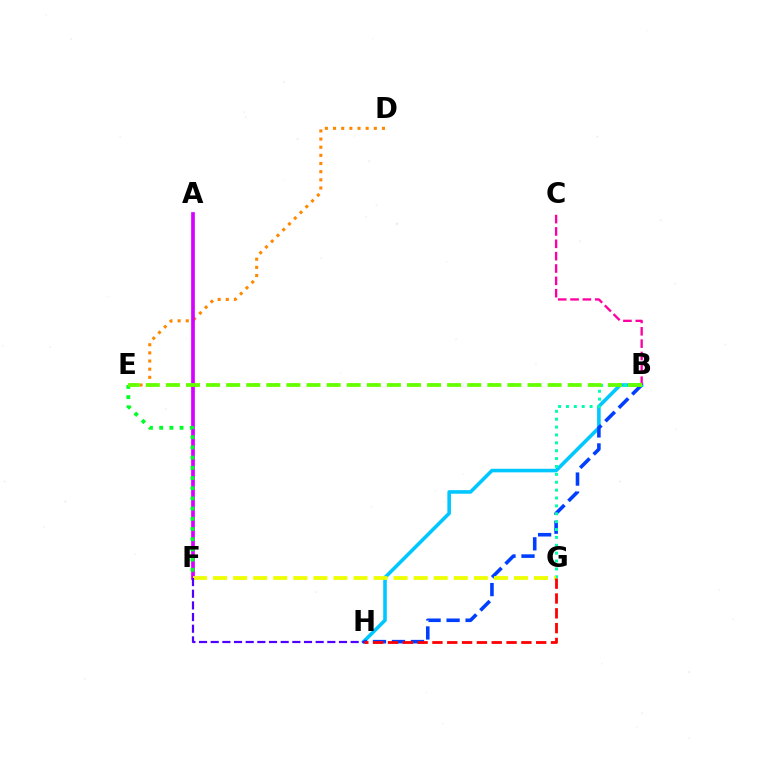{('B', 'H'): [{'color': '#00c7ff', 'line_style': 'solid', 'thickness': 2.58}, {'color': '#003fff', 'line_style': 'dashed', 'thickness': 2.58}], ('D', 'E'): [{'color': '#ff8800', 'line_style': 'dotted', 'thickness': 2.21}], ('A', 'F'): [{'color': '#d600ff', 'line_style': 'solid', 'thickness': 2.66}], ('B', 'G'): [{'color': '#00ffaf', 'line_style': 'dotted', 'thickness': 2.14}], ('B', 'C'): [{'color': '#ff00a0', 'line_style': 'dashed', 'thickness': 1.68}], ('F', 'G'): [{'color': '#eeff00', 'line_style': 'dashed', 'thickness': 2.73}], ('F', 'H'): [{'color': '#4f00ff', 'line_style': 'dashed', 'thickness': 1.58}], ('E', 'F'): [{'color': '#00ff27', 'line_style': 'dotted', 'thickness': 2.77}], ('B', 'E'): [{'color': '#66ff00', 'line_style': 'dashed', 'thickness': 2.73}], ('G', 'H'): [{'color': '#ff0000', 'line_style': 'dashed', 'thickness': 2.01}]}